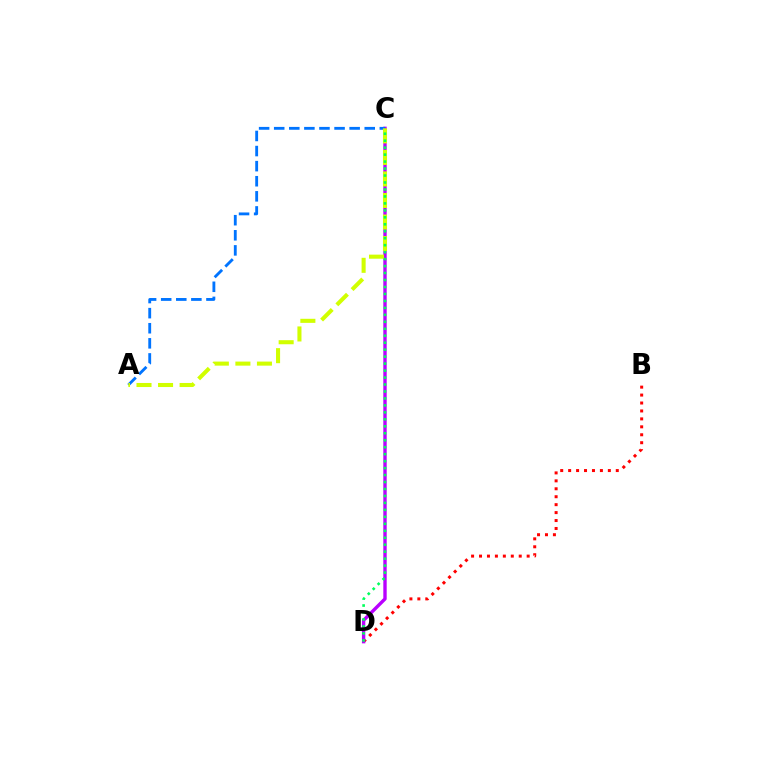{('B', 'D'): [{'color': '#ff0000', 'line_style': 'dotted', 'thickness': 2.16}], ('C', 'D'): [{'color': '#b900ff', 'line_style': 'solid', 'thickness': 2.43}, {'color': '#00ff5c', 'line_style': 'dotted', 'thickness': 1.89}], ('A', 'C'): [{'color': '#0074ff', 'line_style': 'dashed', 'thickness': 2.05}, {'color': '#d1ff00', 'line_style': 'dashed', 'thickness': 2.93}]}